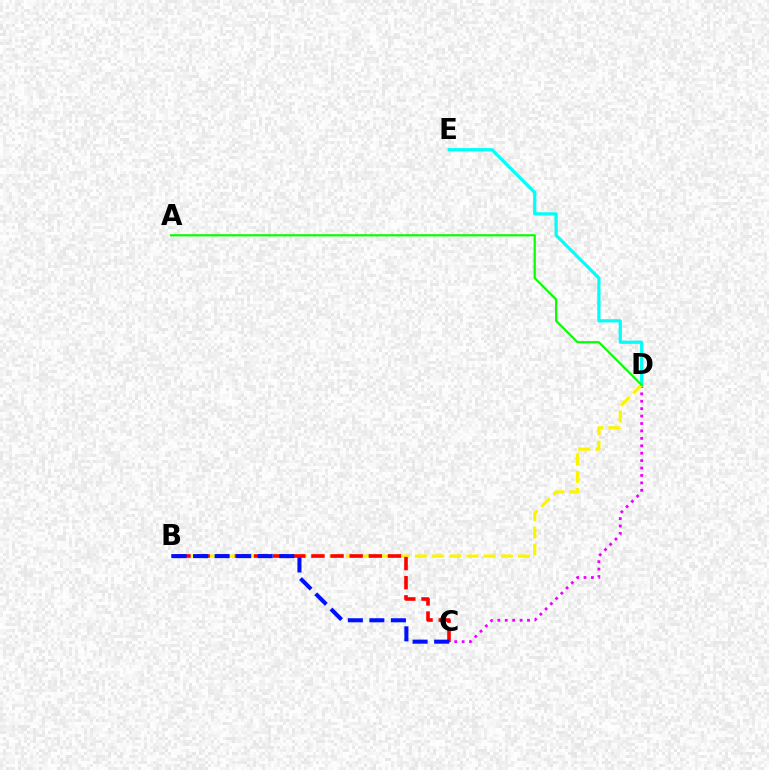{('C', 'D'): [{'color': '#ee00ff', 'line_style': 'dotted', 'thickness': 2.02}], ('D', 'E'): [{'color': '#00fff6', 'line_style': 'solid', 'thickness': 2.32}], ('B', 'D'): [{'color': '#fcf500', 'line_style': 'dashed', 'thickness': 2.33}], ('B', 'C'): [{'color': '#ff0000', 'line_style': 'dashed', 'thickness': 2.6}, {'color': '#0010ff', 'line_style': 'dashed', 'thickness': 2.93}], ('A', 'D'): [{'color': '#08ff00', 'line_style': 'solid', 'thickness': 1.59}]}